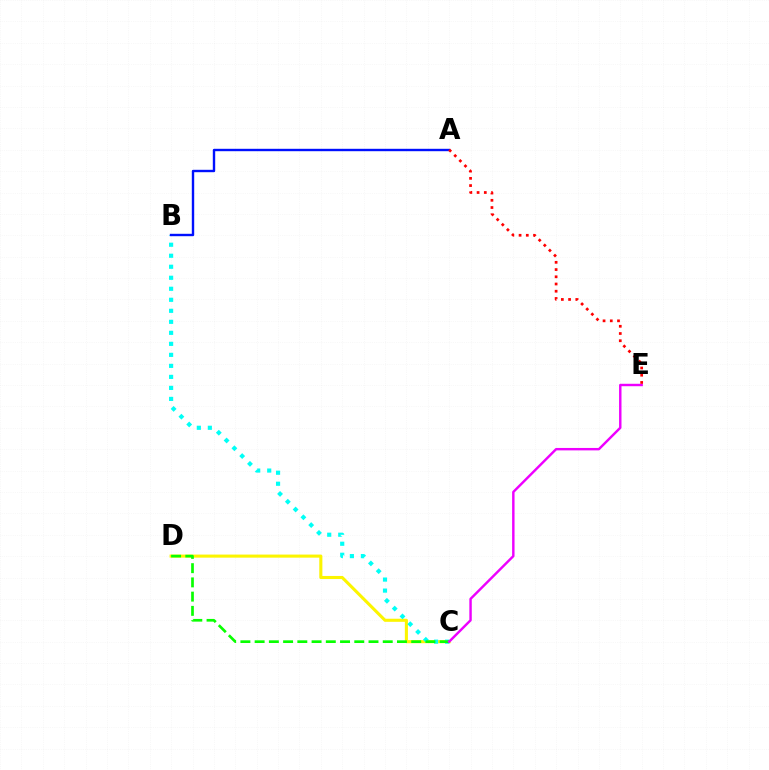{('C', 'D'): [{'color': '#fcf500', 'line_style': 'solid', 'thickness': 2.22}, {'color': '#08ff00', 'line_style': 'dashed', 'thickness': 1.93}], ('B', 'C'): [{'color': '#00fff6', 'line_style': 'dotted', 'thickness': 2.99}], ('A', 'B'): [{'color': '#0010ff', 'line_style': 'solid', 'thickness': 1.73}], ('C', 'E'): [{'color': '#ee00ff', 'line_style': 'solid', 'thickness': 1.75}], ('A', 'E'): [{'color': '#ff0000', 'line_style': 'dotted', 'thickness': 1.96}]}